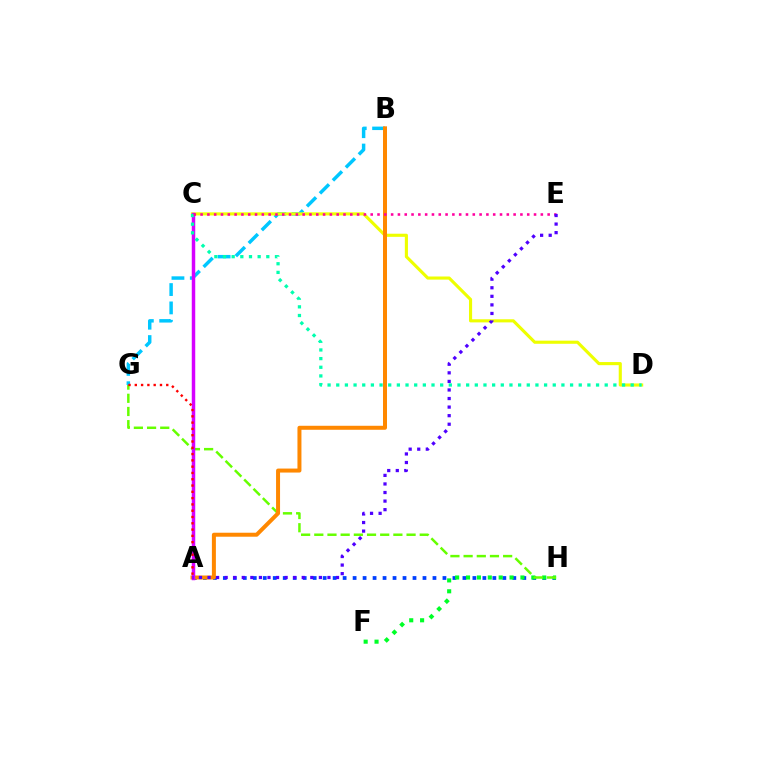{('B', 'G'): [{'color': '#00c7ff', 'line_style': 'dashed', 'thickness': 2.49}], ('C', 'D'): [{'color': '#eeff00', 'line_style': 'solid', 'thickness': 2.25}, {'color': '#00ffaf', 'line_style': 'dotted', 'thickness': 2.35}], ('A', 'H'): [{'color': '#003fff', 'line_style': 'dotted', 'thickness': 2.71}], ('F', 'H'): [{'color': '#00ff27', 'line_style': 'dotted', 'thickness': 2.96}], ('G', 'H'): [{'color': '#66ff00', 'line_style': 'dashed', 'thickness': 1.79}], ('A', 'B'): [{'color': '#ff8800', 'line_style': 'solid', 'thickness': 2.88}], ('A', 'C'): [{'color': '#d600ff', 'line_style': 'solid', 'thickness': 2.5}], ('A', 'G'): [{'color': '#ff0000', 'line_style': 'dotted', 'thickness': 1.71}], ('C', 'E'): [{'color': '#ff00a0', 'line_style': 'dotted', 'thickness': 1.85}], ('A', 'E'): [{'color': '#4f00ff', 'line_style': 'dotted', 'thickness': 2.33}]}